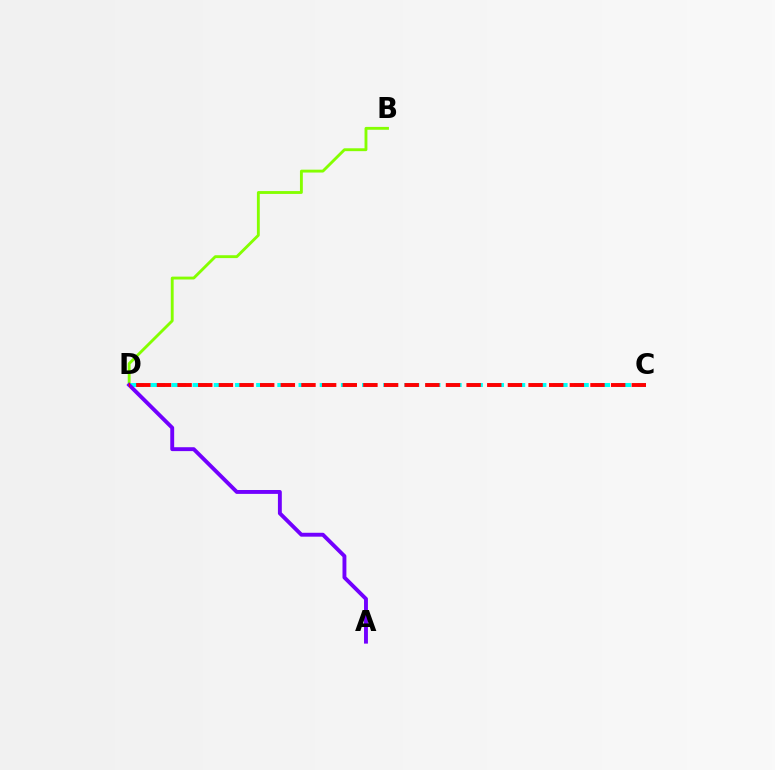{('C', 'D'): [{'color': '#00fff6', 'line_style': 'dashed', 'thickness': 2.88}, {'color': '#ff0000', 'line_style': 'dashed', 'thickness': 2.8}], ('B', 'D'): [{'color': '#84ff00', 'line_style': 'solid', 'thickness': 2.06}], ('A', 'D'): [{'color': '#7200ff', 'line_style': 'solid', 'thickness': 2.8}]}